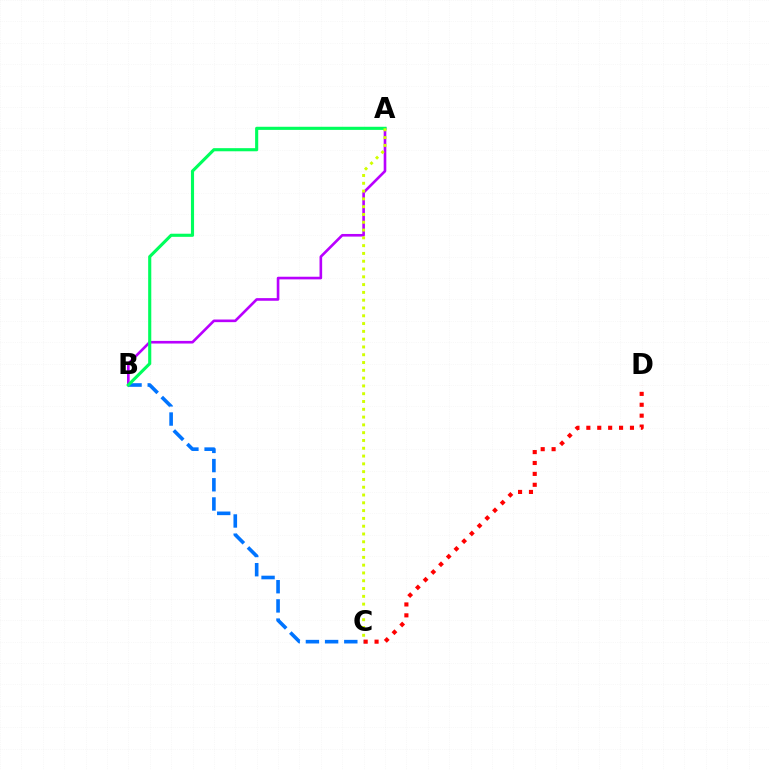{('B', 'C'): [{'color': '#0074ff', 'line_style': 'dashed', 'thickness': 2.61}], ('A', 'B'): [{'color': '#b900ff', 'line_style': 'solid', 'thickness': 1.89}, {'color': '#00ff5c', 'line_style': 'solid', 'thickness': 2.25}], ('C', 'D'): [{'color': '#ff0000', 'line_style': 'dotted', 'thickness': 2.96}], ('A', 'C'): [{'color': '#d1ff00', 'line_style': 'dotted', 'thickness': 2.12}]}